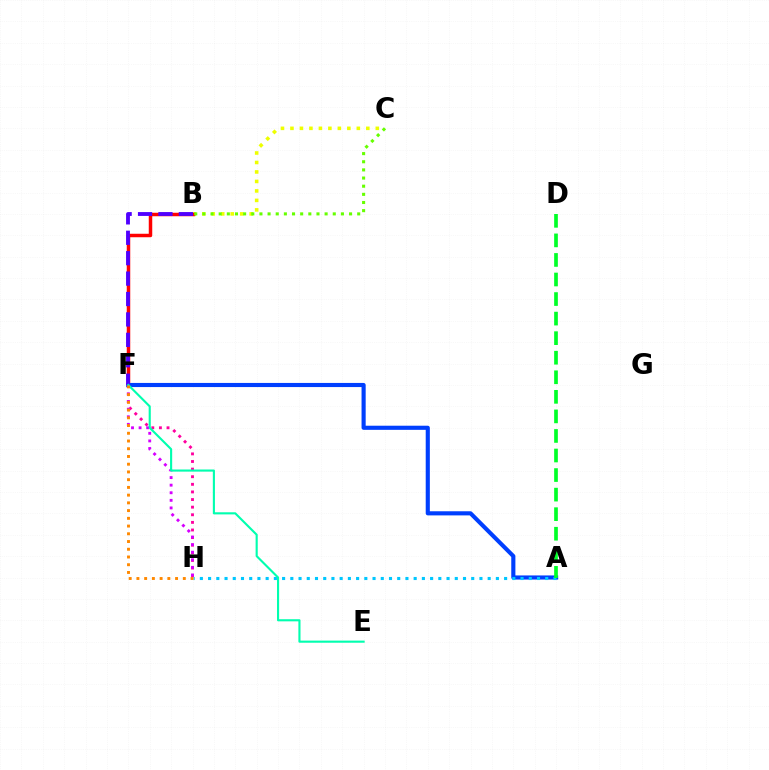{('F', 'H'): [{'color': '#ff00a0', 'line_style': 'dotted', 'thickness': 2.07}, {'color': '#d600ff', 'line_style': 'dotted', 'thickness': 2.06}, {'color': '#ff8800', 'line_style': 'dotted', 'thickness': 2.1}], ('B', 'C'): [{'color': '#eeff00', 'line_style': 'dotted', 'thickness': 2.58}, {'color': '#66ff00', 'line_style': 'dotted', 'thickness': 2.21}], ('B', 'F'): [{'color': '#ff0000', 'line_style': 'solid', 'thickness': 2.51}, {'color': '#4f00ff', 'line_style': 'dashed', 'thickness': 2.77}], ('A', 'F'): [{'color': '#003fff', 'line_style': 'solid', 'thickness': 2.97}], ('A', 'H'): [{'color': '#00c7ff', 'line_style': 'dotted', 'thickness': 2.23}], ('E', 'F'): [{'color': '#00ffaf', 'line_style': 'solid', 'thickness': 1.53}], ('A', 'D'): [{'color': '#00ff27', 'line_style': 'dashed', 'thickness': 2.66}]}